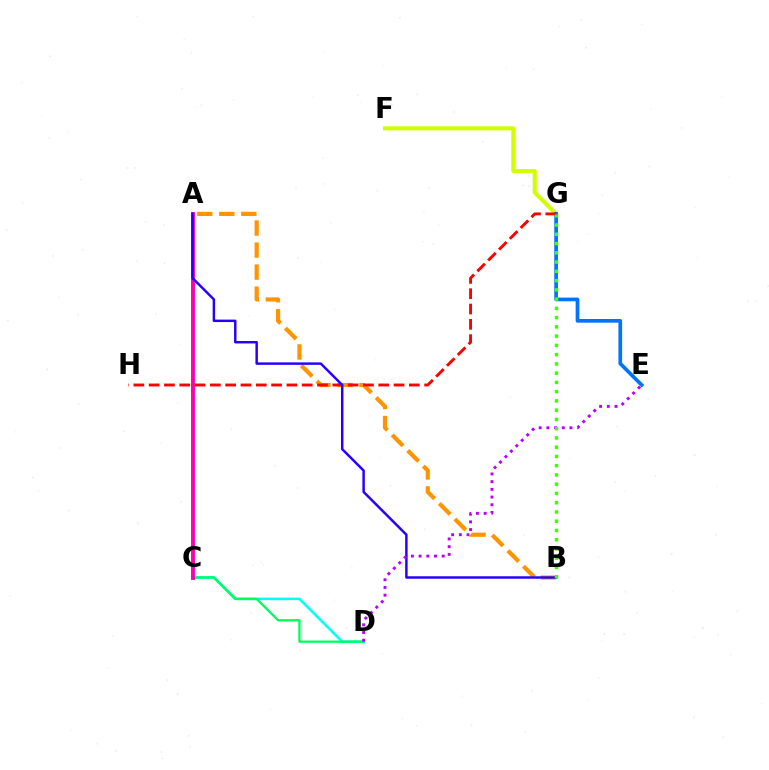{('C', 'D'): [{'color': '#00fff6', 'line_style': 'solid', 'thickness': 1.84}], ('F', 'G'): [{'color': '#d1ff00', 'line_style': 'solid', 'thickness': 2.94}], ('A', 'D'): [{'color': '#00ff5c', 'line_style': 'solid', 'thickness': 1.67}], ('A', 'C'): [{'color': '#ff00ac', 'line_style': 'solid', 'thickness': 2.79}], ('E', 'G'): [{'color': '#0074ff', 'line_style': 'solid', 'thickness': 2.66}], ('A', 'B'): [{'color': '#ff9400', 'line_style': 'dashed', 'thickness': 2.99}, {'color': '#2500ff', 'line_style': 'solid', 'thickness': 1.77}], ('G', 'H'): [{'color': '#ff0000', 'line_style': 'dashed', 'thickness': 2.08}], ('D', 'E'): [{'color': '#b900ff', 'line_style': 'dotted', 'thickness': 2.09}], ('B', 'G'): [{'color': '#3dff00', 'line_style': 'dotted', 'thickness': 2.51}]}